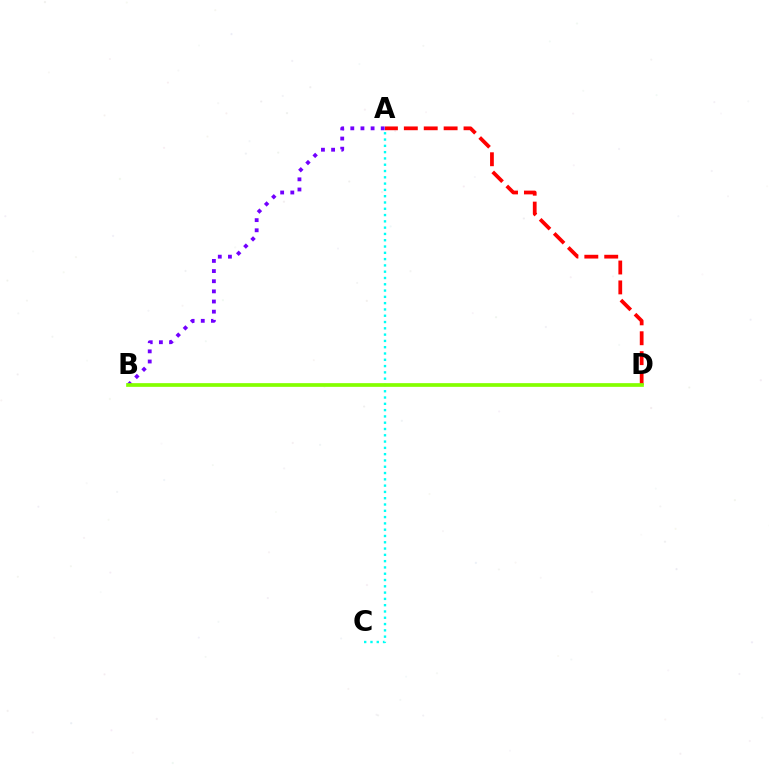{('A', 'C'): [{'color': '#00fff6', 'line_style': 'dotted', 'thickness': 1.71}], ('A', 'B'): [{'color': '#7200ff', 'line_style': 'dotted', 'thickness': 2.76}], ('A', 'D'): [{'color': '#ff0000', 'line_style': 'dashed', 'thickness': 2.7}], ('B', 'D'): [{'color': '#84ff00', 'line_style': 'solid', 'thickness': 2.66}]}